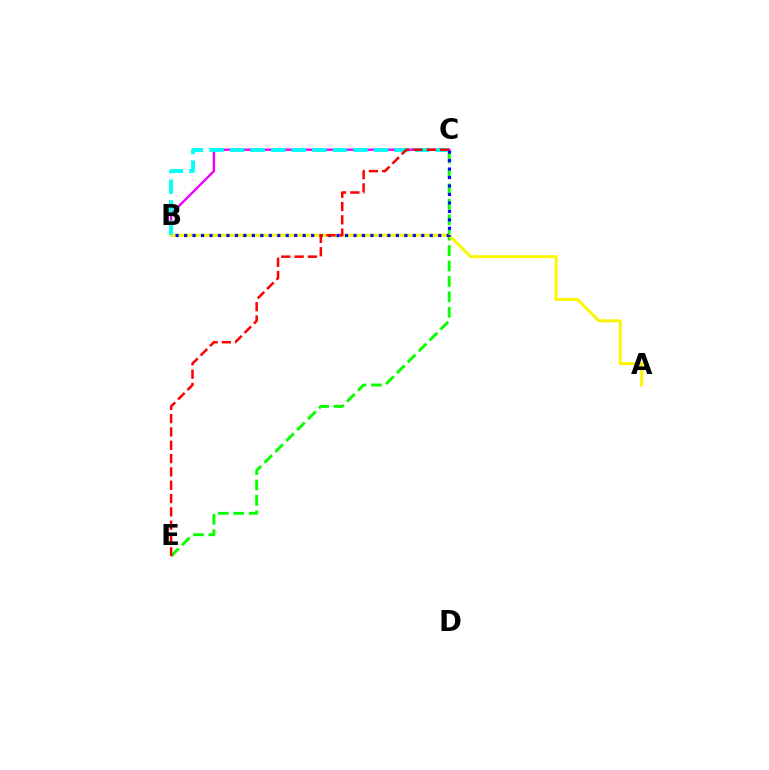{('B', 'C'): [{'color': '#ee00ff', 'line_style': 'solid', 'thickness': 1.72}, {'color': '#00fff6', 'line_style': 'dashed', 'thickness': 2.79}, {'color': '#0010ff', 'line_style': 'dotted', 'thickness': 2.3}], ('C', 'E'): [{'color': '#08ff00', 'line_style': 'dashed', 'thickness': 2.09}, {'color': '#ff0000', 'line_style': 'dashed', 'thickness': 1.81}], ('A', 'B'): [{'color': '#fcf500', 'line_style': 'solid', 'thickness': 2.12}]}